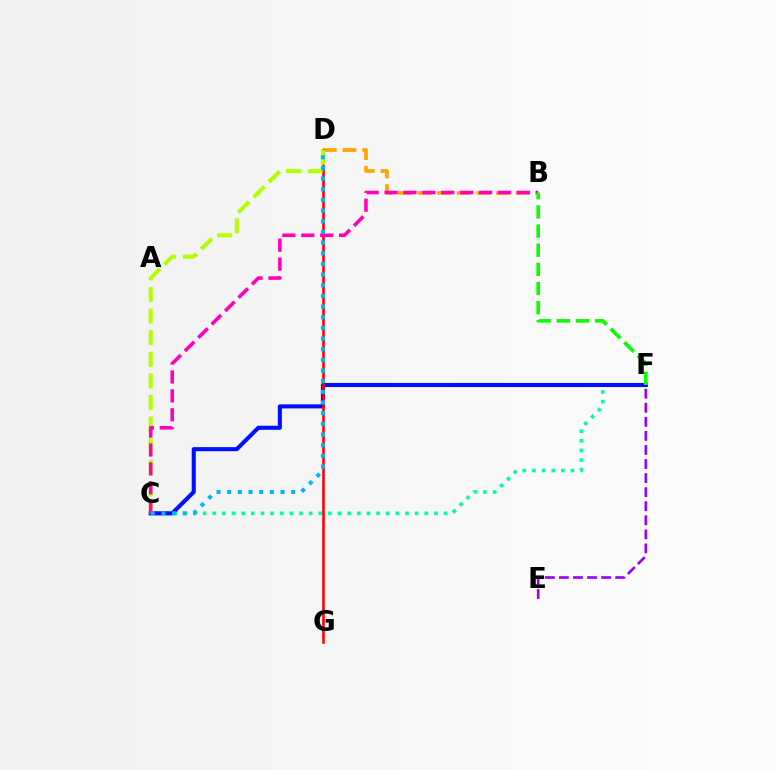{('B', 'D'): [{'color': '#ffa500', 'line_style': 'dashed', 'thickness': 2.67}], ('E', 'F'): [{'color': '#9b00ff', 'line_style': 'dashed', 'thickness': 1.91}], ('C', 'F'): [{'color': '#00ff9d', 'line_style': 'dotted', 'thickness': 2.62}, {'color': '#0010ff', 'line_style': 'solid', 'thickness': 2.94}], ('D', 'G'): [{'color': '#ff0000', 'line_style': 'solid', 'thickness': 1.86}], ('C', 'D'): [{'color': '#b3ff00', 'line_style': 'dashed', 'thickness': 2.93}, {'color': '#00b5ff', 'line_style': 'dotted', 'thickness': 2.9}], ('B', 'C'): [{'color': '#ff00bd', 'line_style': 'dashed', 'thickness': 2.57}], ('B', 'F'): [{'color': '#08ff00', 'line_style': 'dashed', 'thickness': 2.6}]}